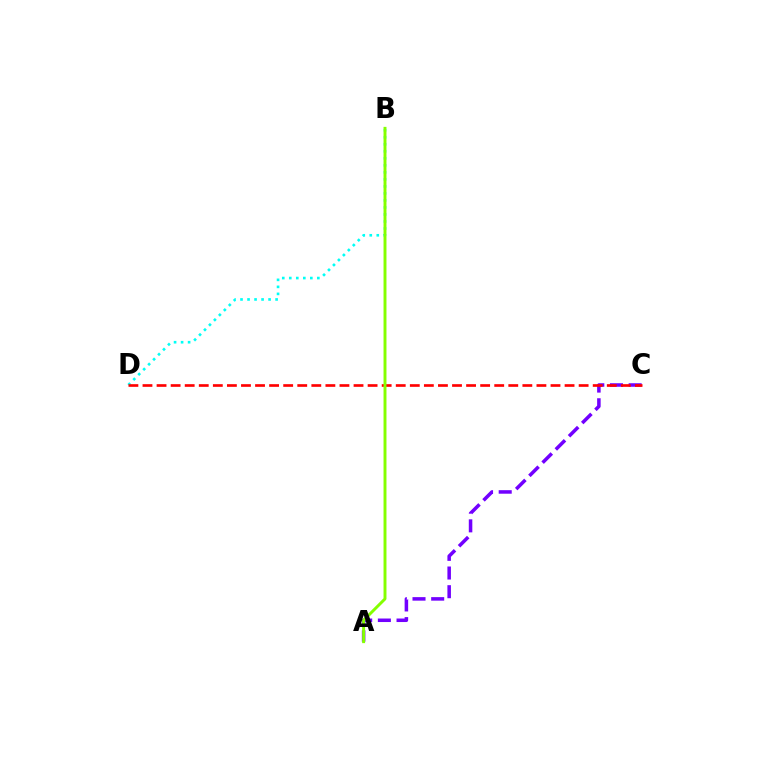{('B', 'D'): [{'color': '#00fff6', 'line_style': 'dotted', 'thickness': 1.91}], ('A', 'C'): [{'color': '#7200ff', 'line_style': 'dashed', 'thickness': 2.54}], ('C', 'D'): [{'color': '#ff0000', 'line_style': 'dashed', 'thickness': 1.91}], ('A', 'B'): [{'color': '#84ff00', 'line_style': 'solid', 'thickness': 2.11}]}